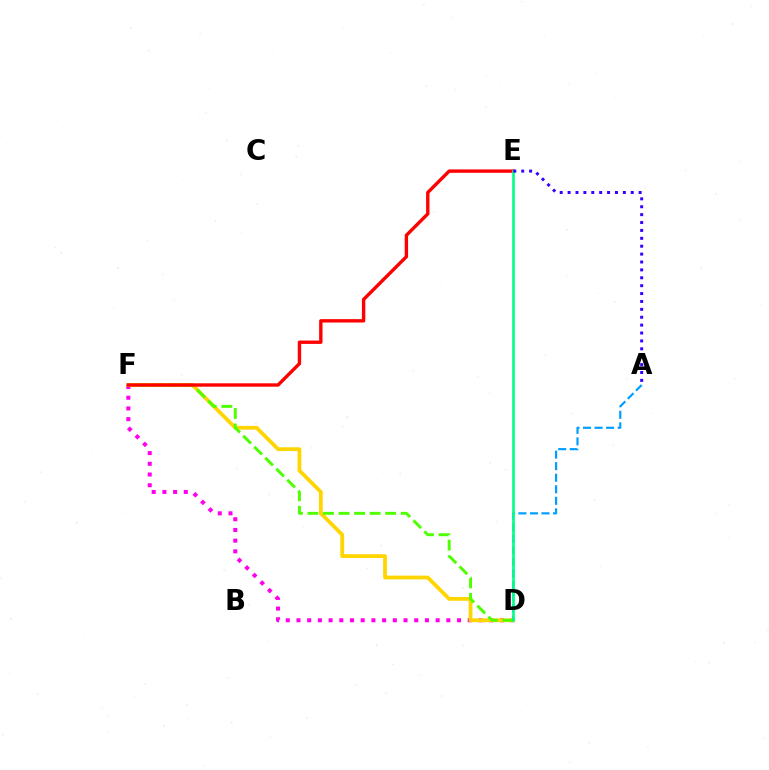{('D', 'F'): [{'color': '#ff00ed', 'line_style': 'dotted', 'thickness': 2.91}, {'color': '#ffd500', 'line_style': 'solid', 'thickness': 2.72}, {'color': '#4fff00', 'line_style': 'dashed', 'thickness': 2.11}], ('A', 'D'): [{'color': '#009eff', 'line_style': 'dashed', 'thickness': 1.57}], ('E', 'F'): [{'color': '#ff0000', 'line_style': 'solid', 'thickness': 2.43}], ('D', 'E'): [{'color': '#00ff86', 'line_style': 'solid', 'thickness': 1.9}], ('A', 'E'): [{'color': '#3700ff', 'line_style': 'dotted', 'thickness': 2.14}]}